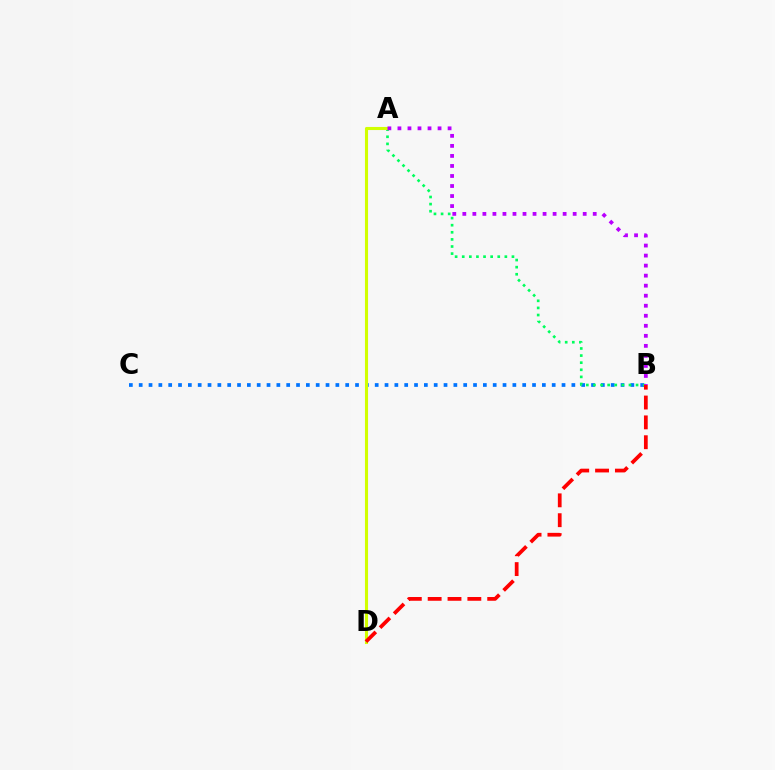{('B', 'C'): [{'color': '#0074ff', 'line_style': 'dotted', 'thickness': 2.67}], ('A', 'B'): [{'color': '#00ff5c', 'line_style': 'dotted', 'thickness': 1.93}, {'color': '#b900ff', 'line_style': 'dotted', 'thickness': 2.73}], ('A', 'D'): [{'color': '#d1ff00', 'line_style': 'solid', 'thickness': 2.23}], ('B', 'D'): [{'color': '#ff0000', 'line_style': 'dashed', 'thickness': 2.7}]}